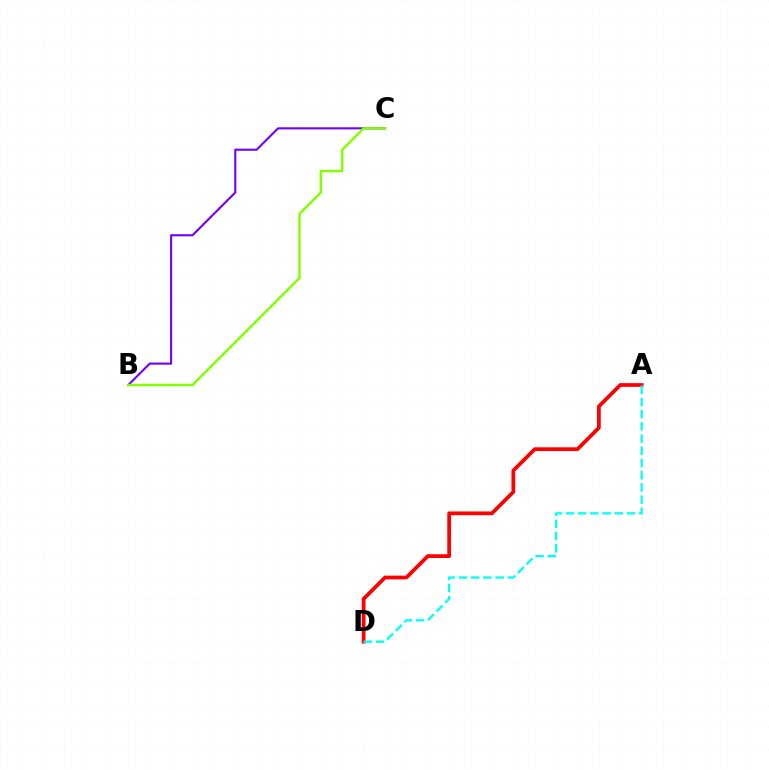{('B', 'C'): [{'color': '#7200ff', 'line_style': 'solid', 'thickness': 1.52}, {'color': '#84ff00', 'line_style': 'solid', 'thickness': 1.75}], ('A', 'D'): [{'color': '#ff0000', 'line_style': 'solid', 'thickness': 2.7}, {'color': '#00fff6', 'line_style': 'dashed', 'thickness': 1.66}]}